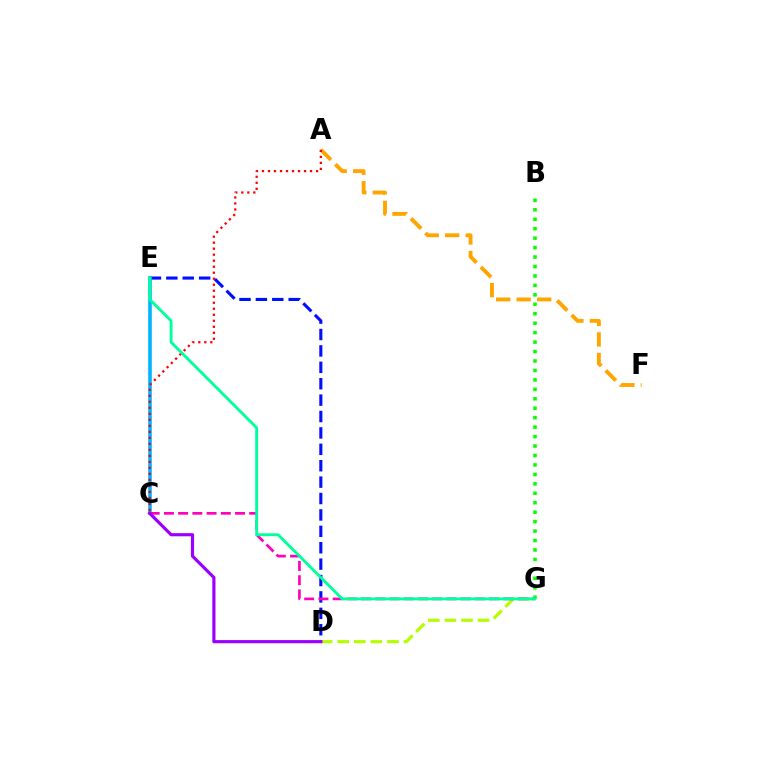{('A', 'F'): [{'color': '#ffa500', 'line_style': 'dashed', 'thickness': 2.79}], ('D', 'E'): [{'color': '#0010ff', 'line_style': 'dashed', 'thickness': 2.23}], ('C', 'E'): [{'color': '#00b5ff', 'line_style': 'solid', 'thickness': 2.6}], ('B', 'G'): [{'color': '#08ff00', 'line_style': 'dotted', 'thickness': 2.57}], ('A', 'C'): [{'color': '#ff0000', 'line_style': 'dotted', 'thickness': 1.63}], ('D', 'G'): [{'color': '#b3ff00', 'line_style': 'dashed', 'thickness': 2.25}], ('C', 'G'): [{'color': '#ff00bd', 'line_style': 'dashed', 'thickness': 1.93}], ('E', 'G'): [{'color': '#00ff9d', 'line_style': 'solid', 'thickness': 2.07}], ('C', 'D'): [{'color': '#9b00ff', 'line_style': 'solid', 'thickness': 2.28}]}